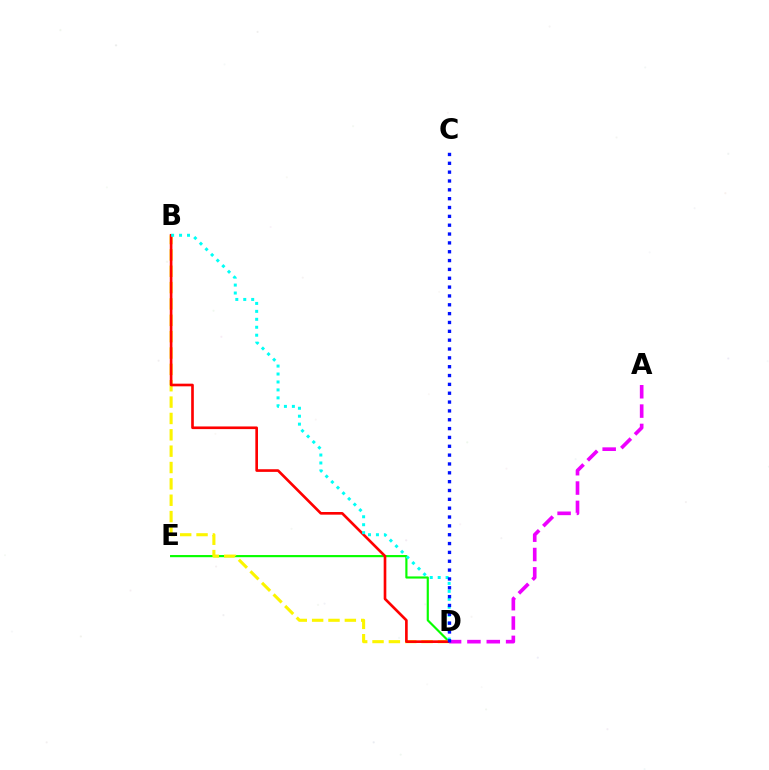{('D', 'E'): [{'color': '#08ff00', 'line_style': 'solid', 'thickness': 1.56}], ('B', 'D'): [{'color': '#fcf500', 'line_style': 'dashed', 'thickness': 2.22}, {'color': '#ff0000', 'line_style': 'solid', 'thickness': 1.91}, {'color': '#00fff6', 'line_style': 'dotted', 'thickness': 2.16}], ('A', 'D'): [{'color': '#ee00ff', 'line_style': 'dashed', 'thickness': 2.63}], ('C', 'D'): [{'color': '#0010ff', 'line_style': 'dotted', 'thickness': 2.4}]}